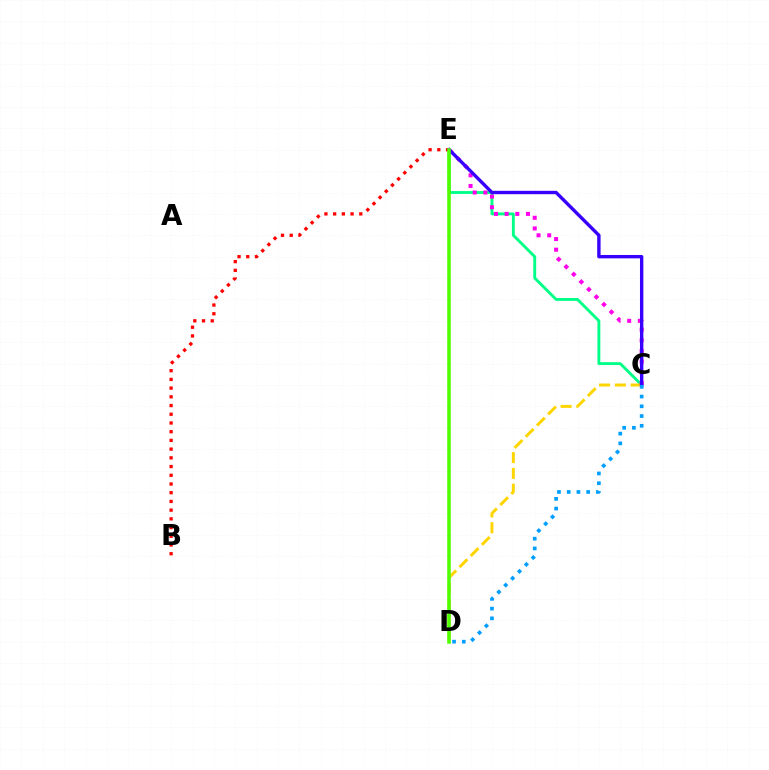{('C', 'E'): [{'color': '#00ff86', 'line_style': 'solid', 'thickness': 2.07}, {'color': '#ff00ed', 'line_style': 'dotted', 'thickness': 2.9}, {'color': '#3700ff', 'line_style': 'solid', 'thickness': 2.43}], ('C', 'D'): [{'color': '#ffd500', 'line_style': 'dashed', 'thickness': 2.14}, {'color': '#009eff', 'line_style': 'dotted', 'thickness': 2.65}], ('B', 'E'): [{'color': '#ff0000', 'line_style': 'dotted', 'thickness': 2.37}], ('D', 'E'): [{'color': '#4fff00', 'line_style': 'solid', 'thickness': 2.56}]}